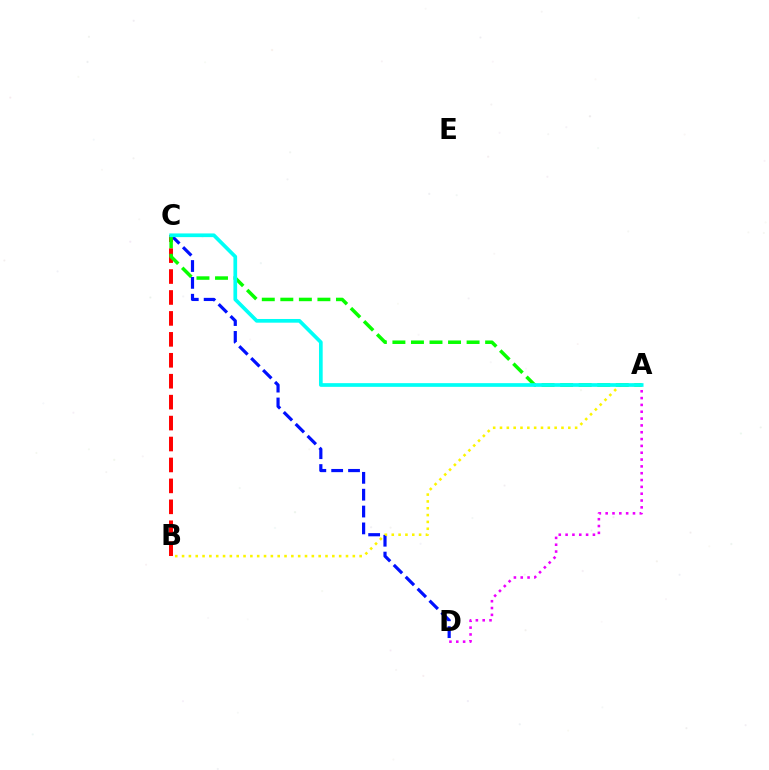{('B', 'C'): [{'color': '#ff0000', 'line_style': 'dashed', 'thickness': 2.84}], ('C', 'D'): [{'color': '#0010ff', 'line_style': 'dashed', 'thickness': 2.29}], ('A', 'B'): [{'color': '#fcf500', 'line_style': 'dotted', 'thickness': 1.86}], ('A', 'D'): [{'color': '#ee00ff', 'line_style': 'dotted', 'thickness': 1.86}], ('A', 'C'): [{'color': '#08ff00', 'line_style': 'dashed', 'thickness': 2.52}, {'color': '#00fff6', 'line_style': 'solid', 'thickness': 2.66}]}